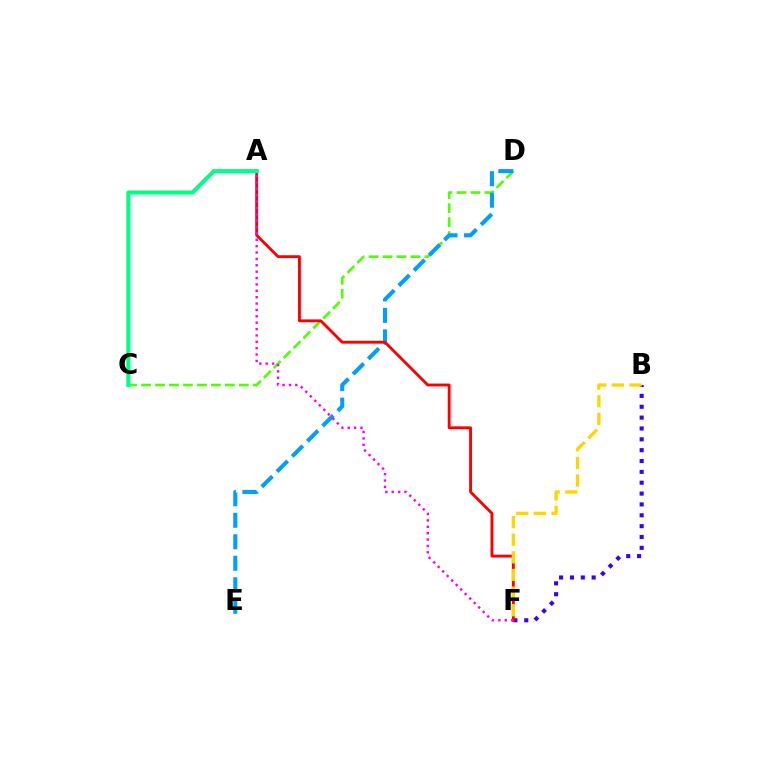{('B', 'F'): [{'color': '#3700ff', 'line_style': 'dotted', 'thickness': 2.95}, {'color': '#ffd500', 'line_style': 'dashed', 'thickness': 2.39}], ('C', 'D'): [{'color': '#4fff00', 'line_style': 'dashed', 'thickness': 1.9}], ('D', 'E'): [{'color': '#009eff', 'line_style': 'dashed', 'thickness': 2.92}], ('A', 'F'): [{'color': '#ff0000', 'line_style': 'solid', 'thickness': 2.06}, {'color': '#ff00ed', 'line_style': 'dotted', 'thickness': 1.73}], ('A', 'C'): [{'color': '#00ff86', 'line_style': 'solid', 'thickness': 2.94}]}